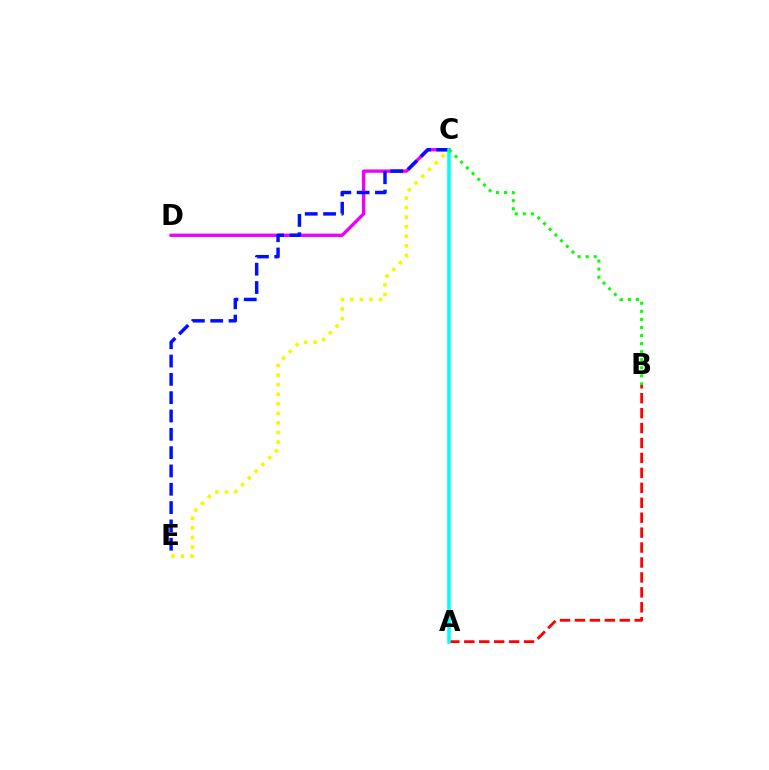{('A', 'B'): [{'color': '#ff0000', 'line_style': 'dashed', 'thickness': 2.03}], ('C', 'D'): [{'color': '#ee00ff', 'line_style': 'solid', 'thickness': 2.4}], ('C', 'E'): [{'color': '#fcf500', 'line_style': 'dotted', 'thickness': 2.6}, {'color': '#0010ff', 'line_style': 'dashed', 'thickness': 2.49}], ('A', 'C'): [{'color': '#00fff6', 'line_style': 'solid', 'thickness': 2.55}], ('B', 'C'): [{'color': '#08ff00', 'line_style': 'dotted', 'thickness': 2.19}]}